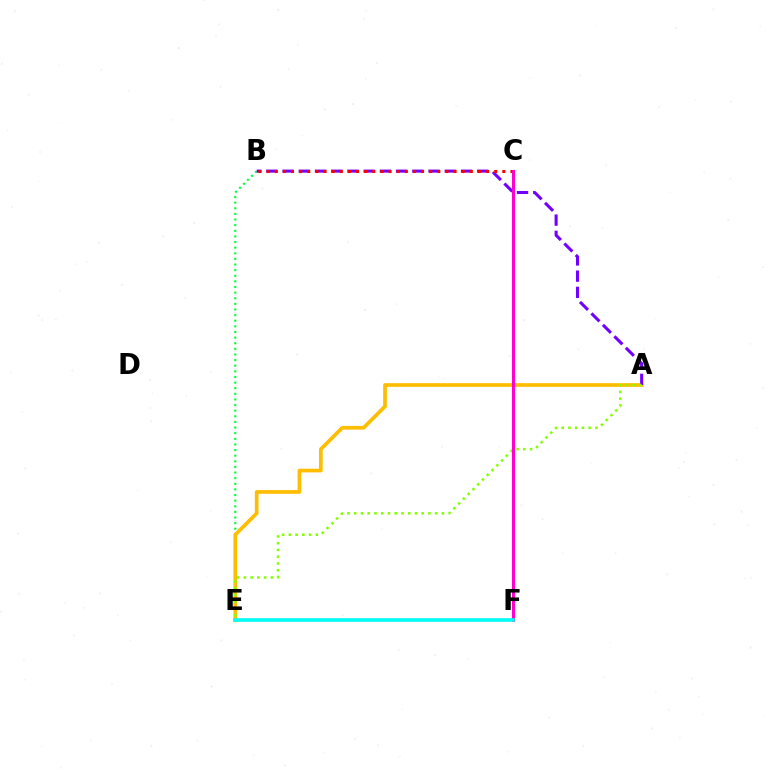{('B', 'E'): [{'color': '#00ff39', 'line_style': 'dotted', 'thickness': 1.53}], ('E', 'F'): [{'color': '#004bff', 'line_style': 'solid', 'thickness': 1.62}, {'color': '#00fff6', 'line_style': 'solid', 'thickness': 2.55}], ('A', 'E'): [{'color': '#ffbd00', 'line_style': 'solid', 'thickness': 2.66}, {'color': '#84ff00', 'line_style': 'dotted', 'thickness': 1.83}], ('A', 'B'): [{'color': '#7200ff', 'line_style': 'dashed', 'thickness': 2.2}], ('B', 'C'): [{'color': '#ff0000', 'line_style': 'dotted', 'thickness': 2.21}], ('C', 'F'): [{'color': '#ff00cf', 'line_style': 'solid', 'thickness': 2.16}]}